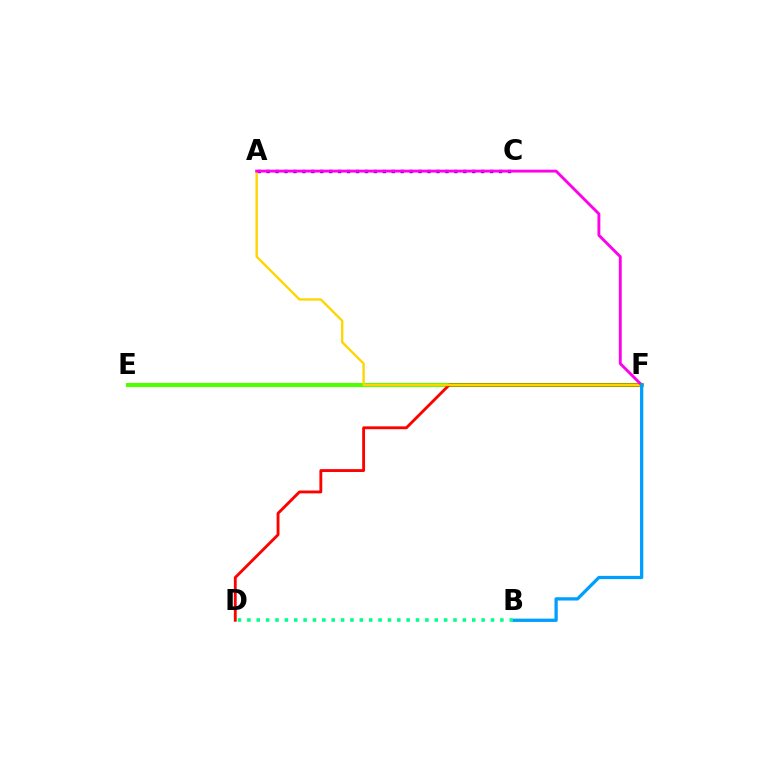{('E', 'F'): [{'color': '#4fff00', 'line_style': 'solid', 'thickness': 2.99}], ('A', 'C'): [{'color': '#3700ff', 'line_style': 'dotted', 'thickness': 2.43}], ('D', 'F'): [{'color': '#ff0000', 'line_style': 'solid', 'thickness': 2.05}], ('A', 'F'): [{'color': '#ffd500', 'line_style': 'solid', 'thickness': 1.69}, {'color': '#ff00ed', 'line_style': 'solid', 'thickness': 2.07}], ('B', 'F'): [{'color': '#009eff', 'line_style': 'solid', 'thickness': 2.35}], ('B', 'D'): [{'color': '#00ff86', 'line_style': 'dotted', 'thickness': 2.55}]}